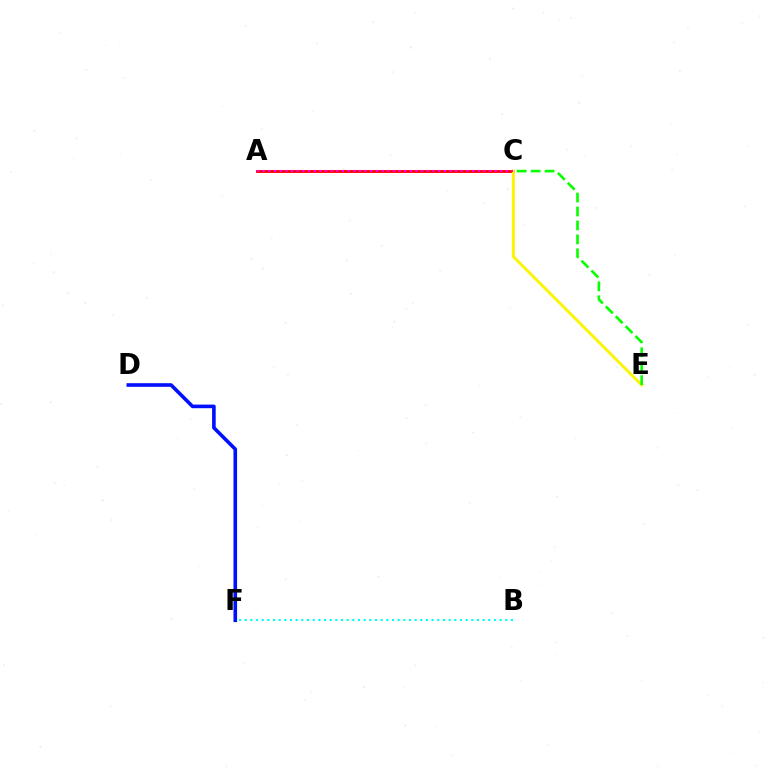{('B', 'F'): [{'color': '#00fff6', 'line_style': 'dotted', 'thickness': 1.54}], ('A', 'C'): [{'color': '#ff0000', 'line_style': 'solid', 'thickness': 2.06}, {'color': '#ee00ff', 'line_style': 'dotted', 'thickness': 1.54}], ('C', 'E'): [{'color': '#fcf500', 'line_style': 'solid', 'thickness': 2.11}, {'color': '#08ff00', 'line_style': 'dashed', 'thickness': 1.89}], ('D', 'F'): [{'color': '#0010ff', 'line_style': 'solid', 'thickness': 2.6}]}